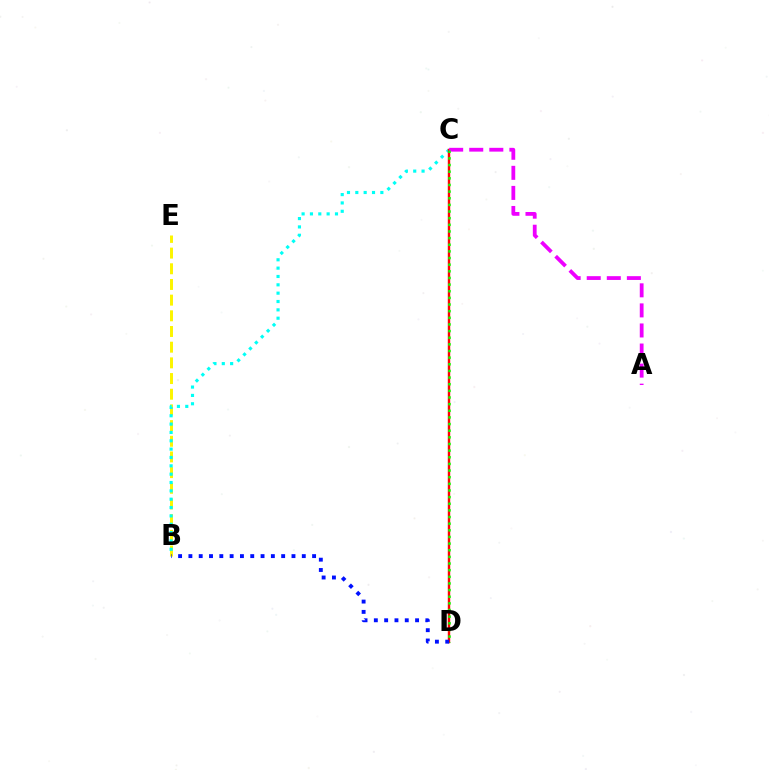{('B', 'E'): [{'color': '#fcf500', 'line_style': 'dashed', 'thickness': 2.13}], ('B', 'C'): [{'color': '#00fff6', 'line_style': 'dotted', 'thickness': 2.27}], ('C', 'D'): [{'color': '#ff0000', 'line_style': 'solid', 'thickness': 1.73}, {'color': '#08ff00', 'line_style': 'dotted', 'thickness': 1.8}], ('A', 'C'): [{'color': '#ee00ff', 'line_style': 'dashed', 'thickness': 2.73}], ('B', 'D'): [{'color': '#0010ff', 'line_style': 'dotted', 'thickness': 2.8}]}